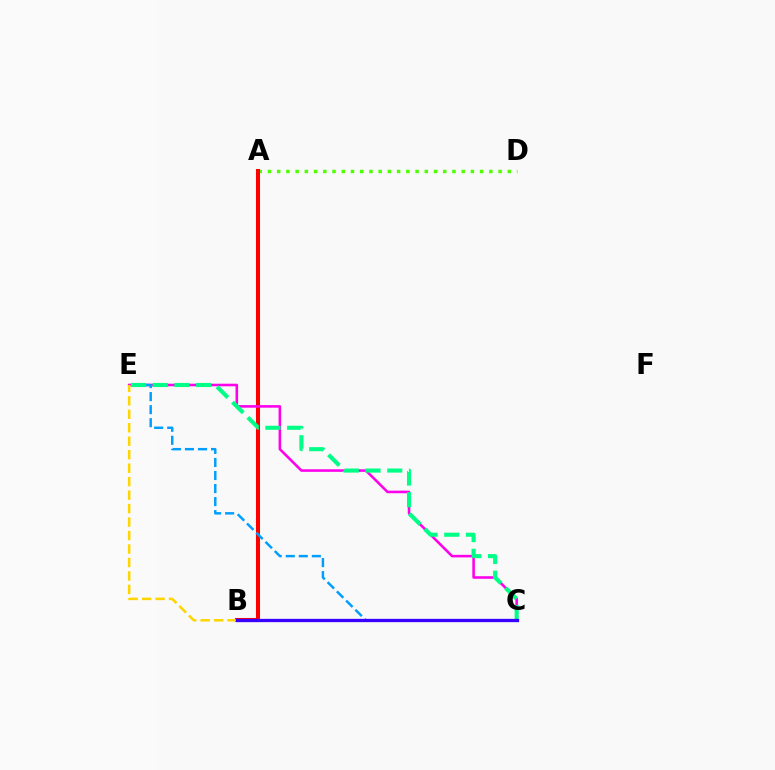{('A', 'D'): [{'color': '#4fff00', 'line_style': 'dotted', 'thickness': 2.51}], ('A', 'B'): [{'color': '#ff0000', 'line_style': 'solid', 'thickness': 2.91}], ('C', 'E'): [{'color': '#ff00ed', 'line_style': 'solid', 'thickness': 1.86}, {'color': '#009eff', 'line_style': 'dashed', 'thickness': 1.77}, {'color': '#00ff86', 'line_style': 'dashed', 'thickness': 2.95}], ('B', 'E'): [{'color': '#ffd500', 'line_style': 'dashed', 'thickness': 1.83}], ('B', 'C'): [{'color': '#3700ff', 'line_style': 'solid', 'thickness': 2.37}]}